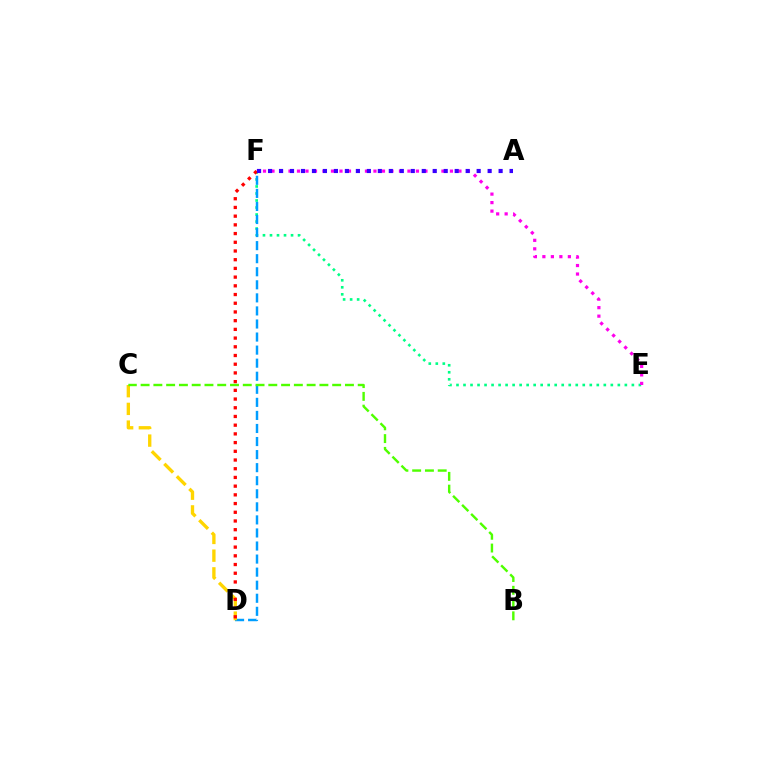{('E', 'F'): [{'color': '#00ff86', 'line_style': 'dotted', 'thickness': 1.91}, {'color': '#ff00ed', 'line_style': 'dotted', 'thickness': 2.31}], ('D', 'F'): [{'color': '#009eff', 'line_style': 'dashed', 'thickness': 1.77}, {'color': '#ff0000', 'line_style': 'dotted', 'thickness': 2.37}], ('C', 'D'): [{'color': '#ffd500', 'line_style': 'dashed', 'thickness': 2.4}], ('B', 'C'): [{'color': '#4fff00', 'line_style': 'dashed', 'thickness': 1.74}], ('A', 'F'): [{'color': '#3700ff', 'line_style': 'dotted', 'thickness': 2.98}]}